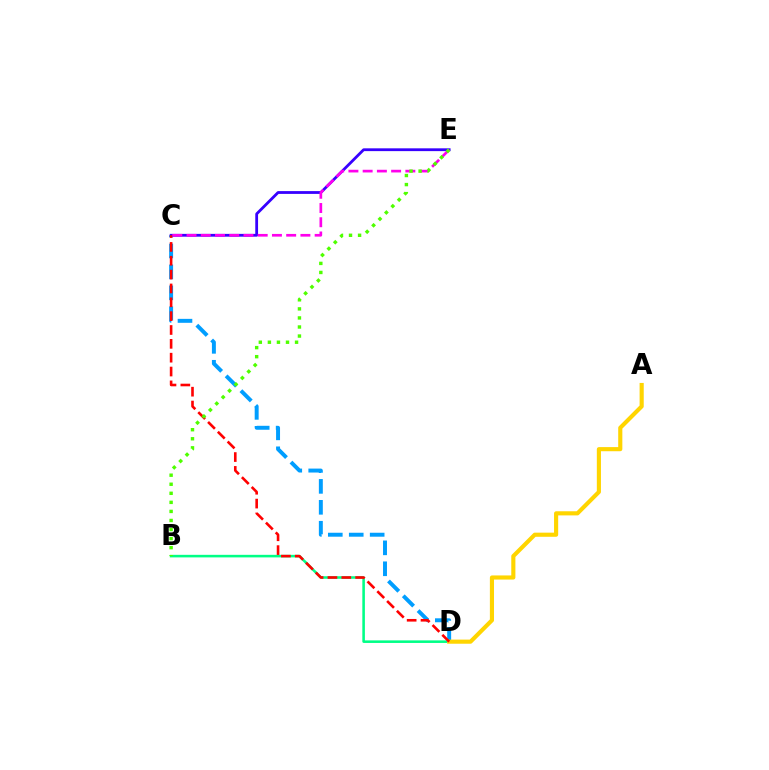{('B', 'D'): [{'color': '#00ff86', 'line_style': 'solid', 'thickness': 1.85}], ('C', 'D'): [{'color': '#009eff', 'line_style': 'dashed', 'thickness': 2.84}, {'color': '#ff0000', 'line_style': 'dashed', 'thickness': 1.88}], ('C', 'E'): [{'color': '#3700ff', 'line_style': 'solid', 'thickness': 2.01}, {'color': '#ff00ed', 'line_style': 'dashed', 'thickness': 1.93}], ('A', 'D'): [{'color': '#ffd500', 'line_style': 'solid', 'thickness': 2.97}], ('B', 'E'): [{'color': '#4fff00', 'line_style': 'dotted', 'thickness': 2.46}]}